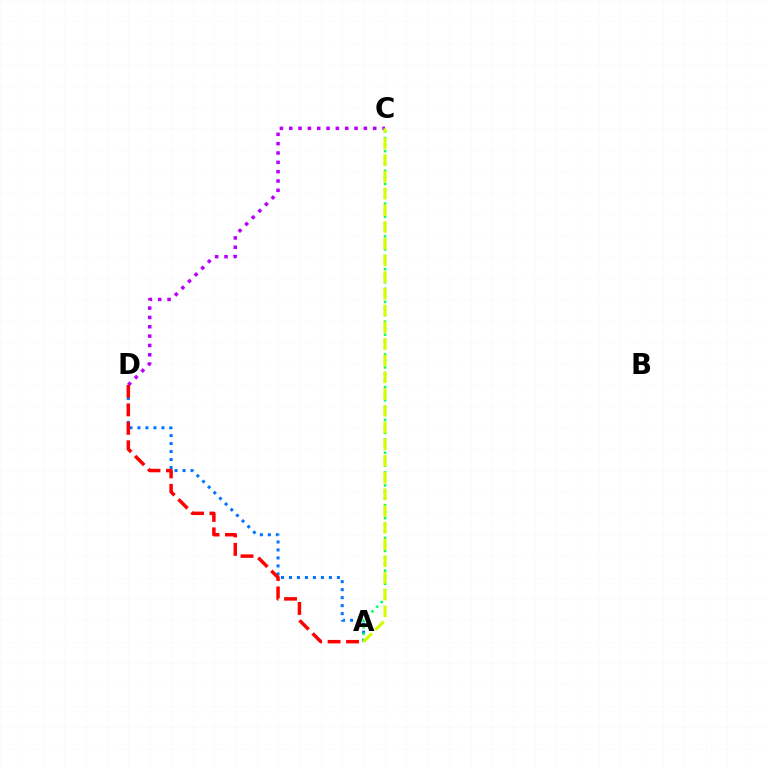{('A', 'D'): [{'color': '#0074ff', 'line_style': 'dotted', 'thickness': 2.17}, {'color': '#ff0000', 'line_style': 'dashed', 'thickness': 2.51}], ('A', 'C'): [{'color': '#00ff5c', 'line_style': 'dotted', 'thickness': 1.78}, {'color': '#d1ff00', 'line_style': 'dashed', 'thickness': 2.27}], ('C', 'D'): [{'color': '#b900ff', 'line_style': 'dotted', 'thickness': 2.54}]}